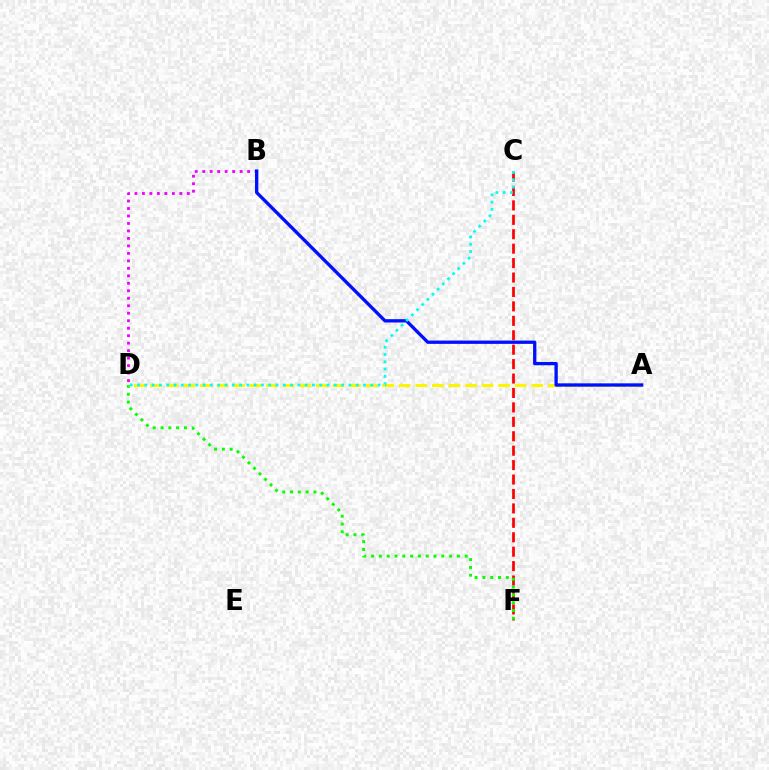{('C', 'F'): [{'color': '#ff0000', 'line_style': 'dashed', 'thickness': 1.96}], ('B', 'D'): [{'color': '#ee00ff', 'line_style': 'dotted', 'thickness': 2.03}], ('D', 'F'): [{'color': '#08ff00', 'line_style': 'dotted', 'thickness': 2.12}], ('A', 'D'): [{'color': '#fcf500', 'line_style': 'dashed', 'thickness': 2.25}], ('A', 'B'): [{'color': '#0010ff', 'line_style': 'solid', 'thickness': 2.38}], ('C', 'D'): [{'color': '#00fff6', 'line_style': 'dotted', 'thickness': 1.98}]}